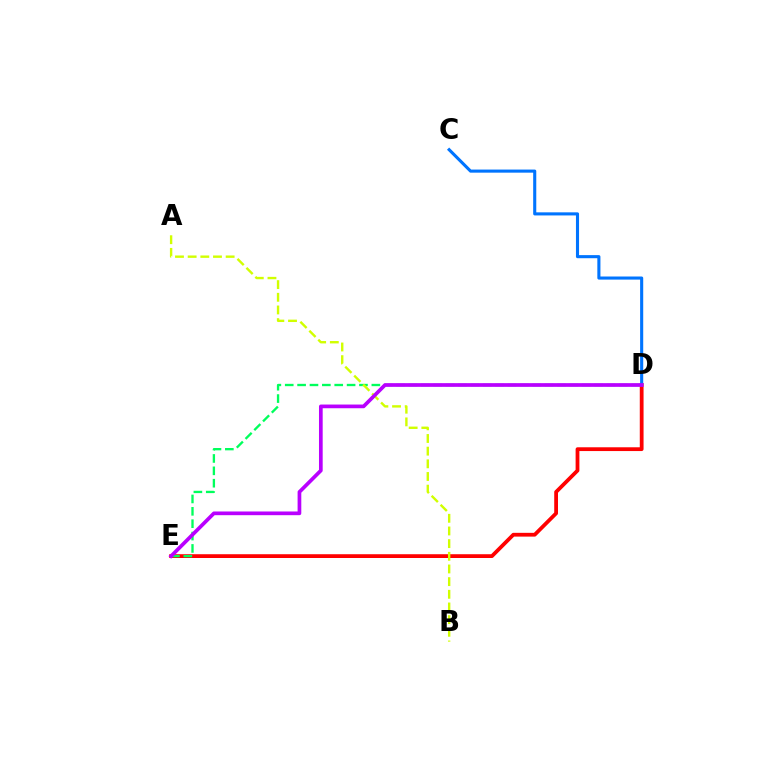{('D', 'E'): [{'color': '#ff0000', 'line_style': 'solid', 'thickness': 2.72}, {'color': '#00ff5c', 'line_style': 'dashed', 'thickness': 1.68}, {'color': '#b900ff', 'line_style': 'solid', 'thickness': 2.66}], ('A', 'B'): [{'color': '#d1ff00', 'line_style': 'dashed', 'thickness': 1.72}], ('C', 'D'): [{'color': '#0074ff', 'line_style': 'solid', 'thickness': 2.23}]}